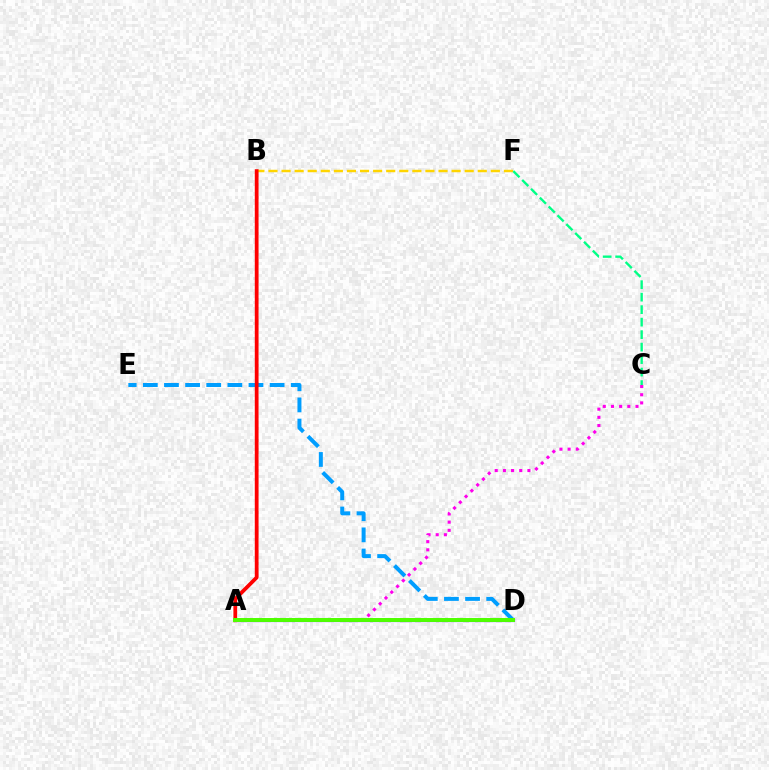{('B', 'F'): [{'color': '#ffd500', 'line_style': 'dashed', 'thickness': 1.78}], ('C', 'F'): [{'color': '#00ff86', 'line_style': 'dashed', 'thickness': 1.7}], ('A', 'C'): [{'color': '#ff00ed', 'line_style': 'dotted', 'thickness': 2.22}], ('A', 'D'): [{'color': '#3700ff', 'line_style': 'solid', 'thickness': 2.28}, {'color': '#4fff00', 'line_style': 'solid', 'thickness': 2.85}], ('D', 'E'): [{'color': '#009eff', 'line_style': 'dashed', 'thickness': 2.87}], ('A', 'B'): [{'color': '#ff0000', 'line_style': 'solid', 'thickness': 2.71}]}